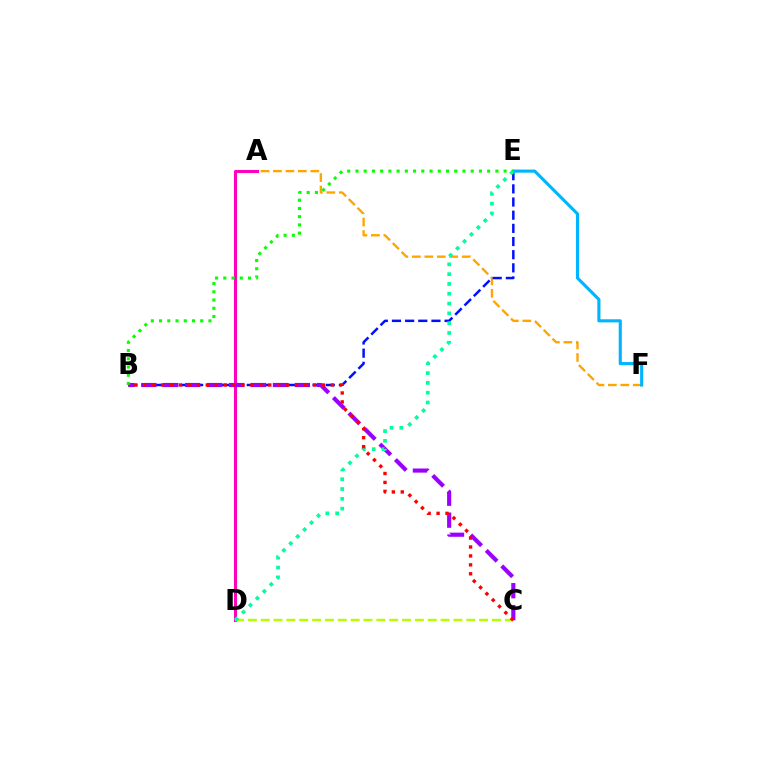{('A', 'F'): [{'color': '#ffa500', 'line_style': 'dashed', 'thickness': 1.69}], ('B', 'E'): [{'color': '#0010ff', 'line_style': 'dashed', 'thickness': 1.79}, {'color': '#08ff00', 'line_style': 'dotted', 'thickness': 2.24}], ('E', 'F'): [{'color': '#00b5ff', 'line_style': 'solid', 'thickness': 2.24}], ('A', 'D'): [{'color': '#ff00bd', 'line_style': 'solid', 'thickness': 2.22}], ('B', 'C'): [{'color': '#9b00ff', 'line_style': 'dashed', 'thickness': 2.98}, {'color': '#ff0000', 'line_style': 'dotted', 'thickness': 2.43}], ('C', 'D'): [{'color': '#b3ff00', 'line_style': 'dashed', 'thickness': 1.75}], ('D', 'E'): [{'color': '#00ff9d', 'line_style': 'dotted', 'thickness': 2.66}]}